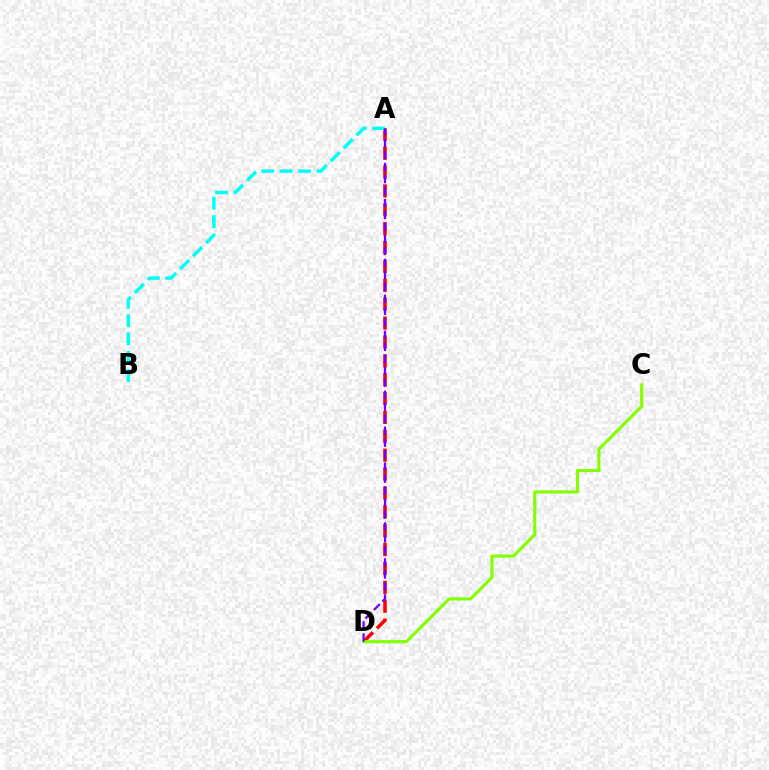{('A', 'D'): [{'color': '#ff0000', 'line_style': 'dashed', 'thickness': 2.56}, {'color': '#7200ff', 'line_style': 'dashed', 'thickness': 1.63}], ('C', 'D'): [{'color': '#84ff00', 'line_style': 'solid', 'thickness': 2.25}], ('A', 'B'): [{'color': '#00fff6', 'line_style': 'dashed', 'thickness': 2.49}]}